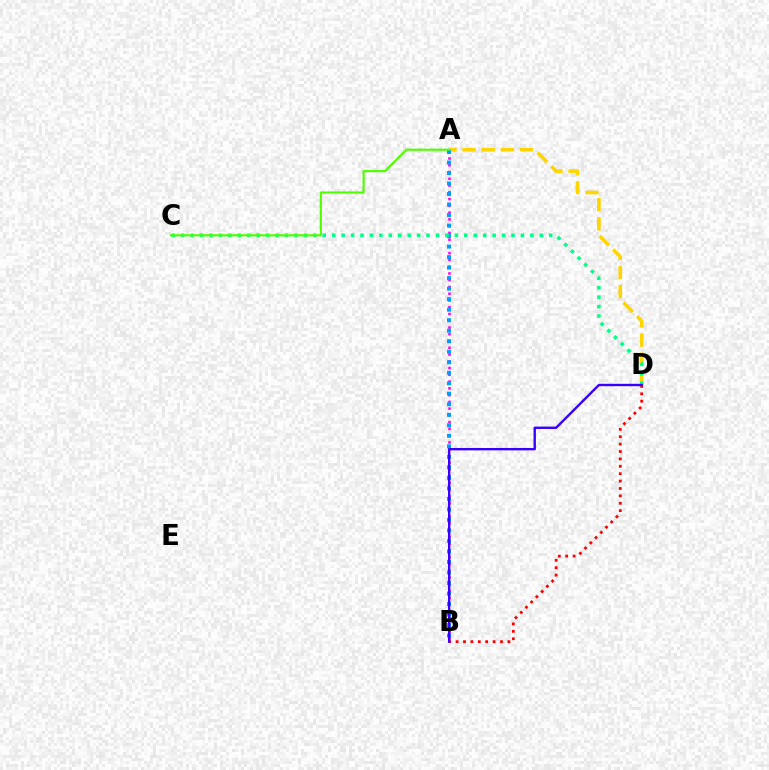{('A', 'D'): [{'color': '#ffd500', 'line_style': 'dashed', 'thickness': 2.6}], ('A', 'B'): [{'color': '#ff00ed', 'line_style': 'dotted', 'thickness': 1.84}, {'color': '#009eff', 'line_style': 'dotted', 'thickness': 2.86}], ('B', 'D'): [{'color': '#ff0000', 'line_style': 'dotted', 'thickness': 2.01}, {'color': '#3700ff', 'line_style': 'solid', 'thickness': 1.71}], ('C', 'D'): [{'color': '#00ff86', 'line_style': 'dotted', 'thickness': 2.56}], ('A', 'C'): [{'color': '#4fff00', 'line_style': 'solid', 'thickness': 1.54}]}